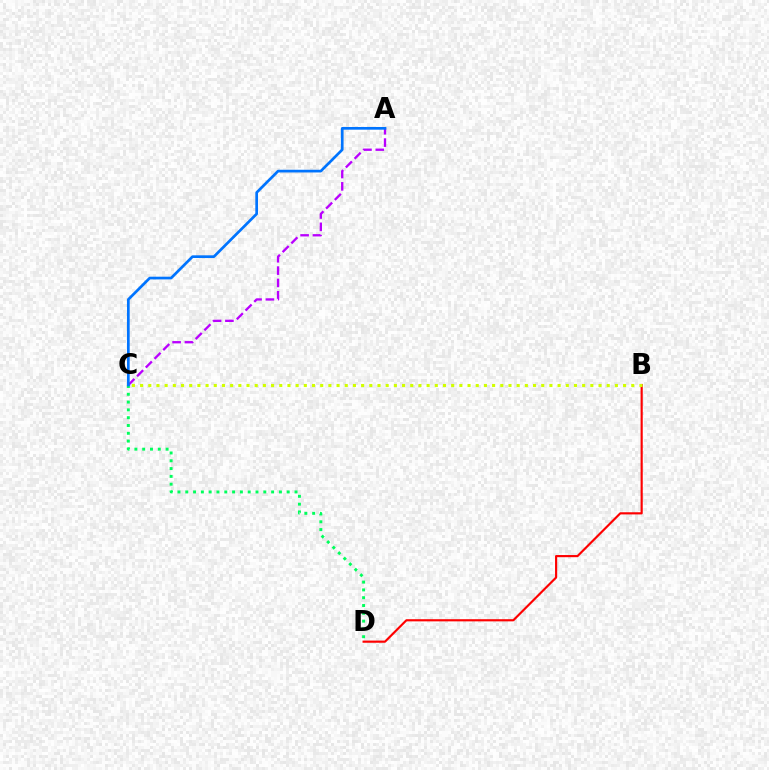{('B', 'D'): [{'color': '#ff0000', 'line_style': 'solid', 'thickness': 1.56}], ('A', 'C'): [{'color': '#b900ff', 'line_style': 'dashed', 'thickness': 1.68}, {'color': '#0074ff', 'line_style': 'solid', 'thickness': 1.94}], ('C', 'D'): [{'color': '#00ff5c', 'line_style': 'dotted', 'thickness': 2.12}], ('B', 'C'): [{'color': '#d1ff00', 'line_style': 'dotted', 'thickness': 2.22}]}